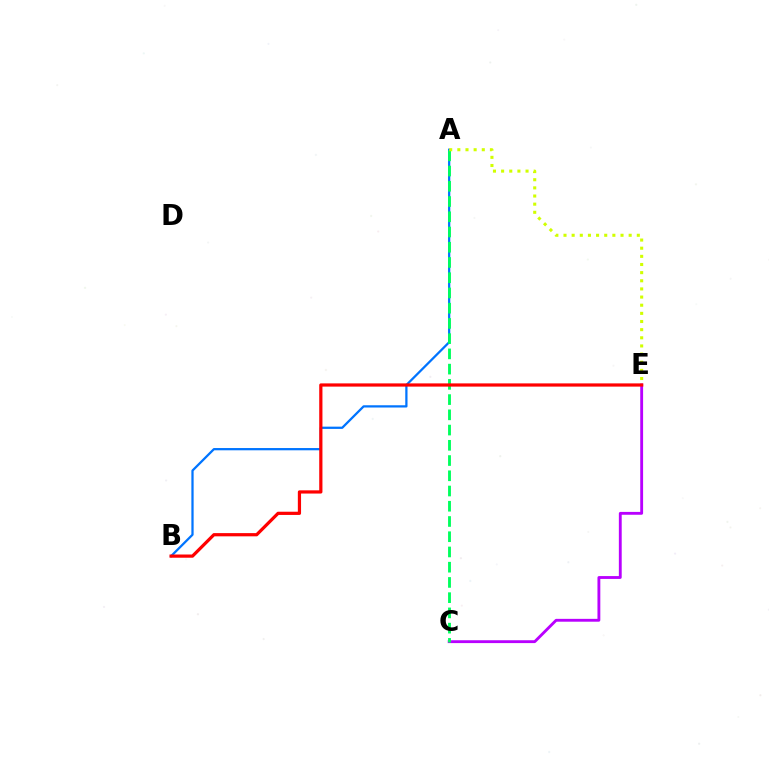{('A', 'B'): [{'color': '#0074ff', 'line_style': 'solid', 'thickness': 1.62}], ('C', 'E'): [{'color': '#b900ff', 'line_style': 'solid', 'thickness': 2.05}], ('A', 'C'): [{'color': '#00ff5c', 'line_style': 'dashed', 'thickness': 2.07}], ('B', 'E'): [{'color': '#ff0000', 'line_style': 'solid', 'thickness': 2.32}], ('A', 'E'): [{'color': '#d1ff00', 'line_style': 'dotted', 'thickness': 2.21}]}